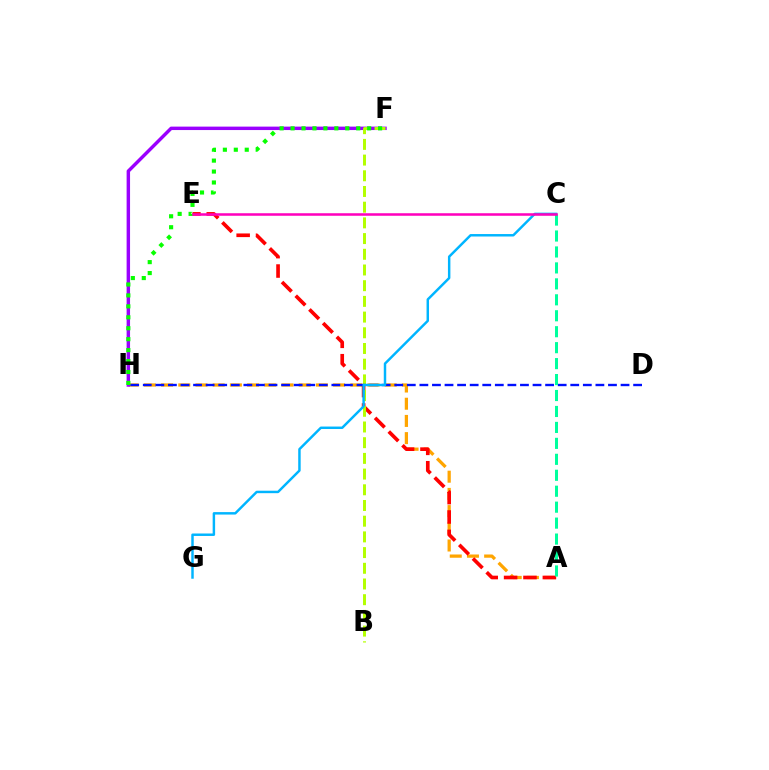{('A', 'H'): [{'color': '#ffa500', 'line_style': 'dashed', 'thickness': 2.34}], ('F', 'H'): [{'color': '#9b00ff', 'line_style': 'solid', 'thickness': 2.47}, {'color': '#08ff00', 'line_style': 'dotted', 'thickness': 2.97}], ('A', 'E'): [{'color': '#ff0000', 'line_style': 'dashed', 'thickness': 2.63}], ('B', 'F'): [{'color': '#b3ff00', 'line_style': 'dashed', 'thickness': 2.13}], ('D', 'H'): [{'color': '#0010ff', 'line_style': 'dashed', 'thickness': 1.71}], ('C', 'G'): [{'color': '#00b5ff', 'line_style': 'solid', 'thickness': 1.77}], ('A', 'C'): [{'color': '#00ff9d', 'line_style': 'dashed', 'thickness': 2.17}], ('C', 'E'): [{'color': '#ff00bd', 'line_style': 'solid', 'thickness': 1.82}]}